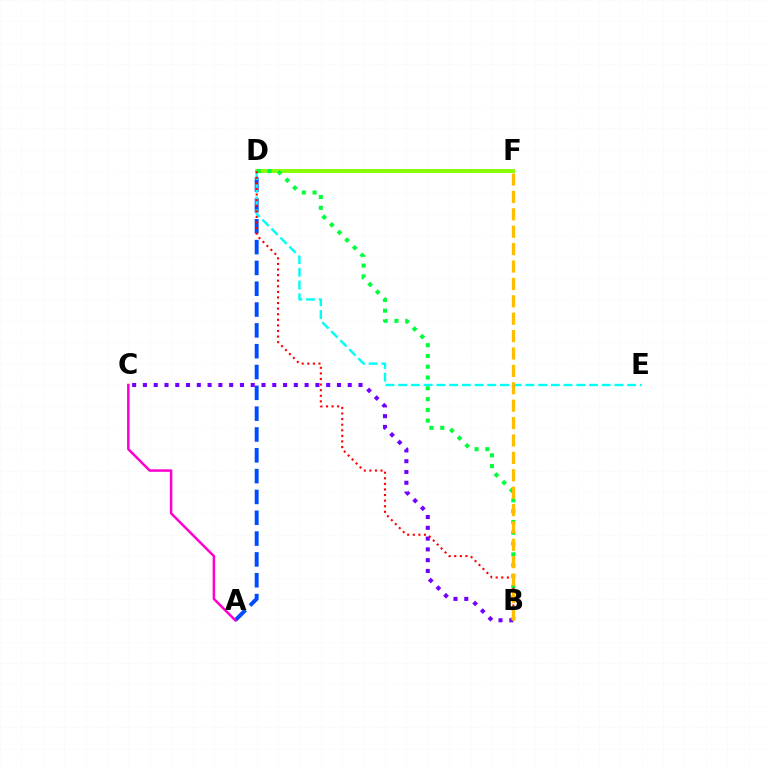{('D', 'F'): [{'color': '#84ff00', 'line_style': 'solid', 'thickness': 2.76}], ('A', 'D'): [{'color': '#004bff', 'line_style': 'dashed', 'thickness': 2.83}], ('B', 'C'): [{'color': '#7200ff', 'line_style': 'dotted', 'thickness': 2.93}], ('D', 'E'): [{'color': '#00fff6', 'line_style': 'dashed', 'thickness': 1.73}], ('B', 'D'): [{'color': '#00ff39', 'line_style': 'dotted', 'thickness': 2.93}, {'color': '#ff0000', 'line_style': 'dotted', 'thickness': 1.52}], ('A', 'C'): [{'color': '#ff00cf', 'line_style': 'solid', 'thickness': 1.82}], ('B', 'F'): [{'color': '#ffbd00', 'line_style': 'dashed', 'thickness': 2.36}]}